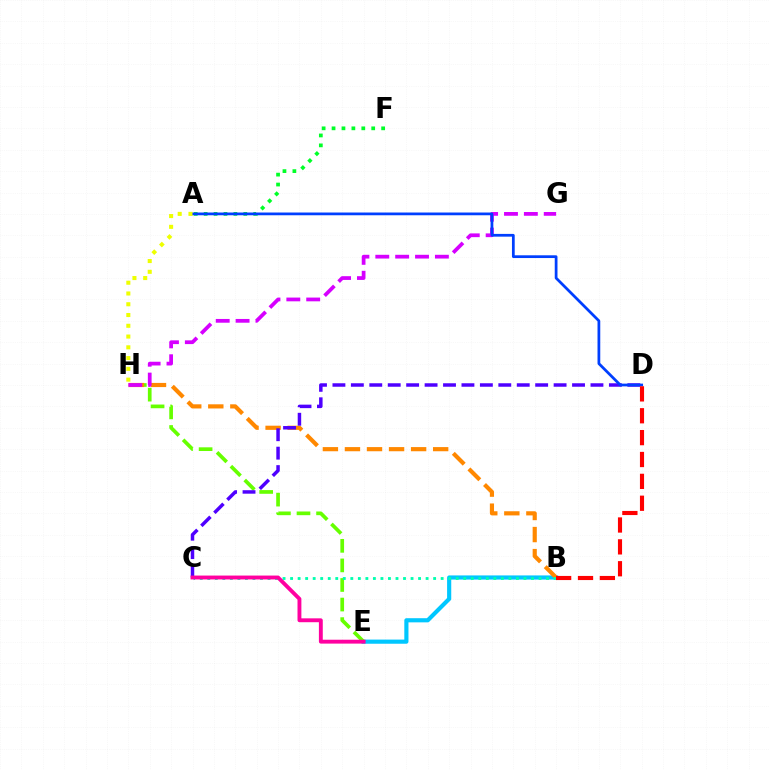{('B', 'E'): [{'color': '#00c7ff', 'line_style': 'solid', 'thickness': 2.99}], ('E', 'H'): [{'color': '#66ff00', 'line_style': 'dashed', 'thickness': 2.66}], ('B', 'H'): [{'color': '#ff8800', 'line_style': 'dashed', 'thickness': 3.0}], ('B', 'C'): [{'color': '#00ffaf', 'line_style': 'dotted', 'thickness': 2.05}], ('A', 'F'): [{'color': '#00ff27', 'line_style': 'dotted', 'thickness': 2.69}], ('G', 'H'): [{'color': '#d600ff', 'line_style': 'dashed', 'thickness': 2.7}], ('C', 'D'): [{'color': '#4f00ff', 'line_style': 'dashed', 'thickness': 2.5}], ('A', 'D'): [{'color': '#003fff', 'line_style': 'solid', 'thickness': 1.98}], ('B', 'D'): [{'color': '#ff0000', 'line_style': 'dashed', 'thickness': 2.97}], ('A', 'H'): [{'color': '#eeff00', 'line_style': 'dotted', 'thickness': 2.93}], ('C', 'E'): [{'color': '#ff00a0', 'line_style': 'solid', 'thickness': 2.79}]}